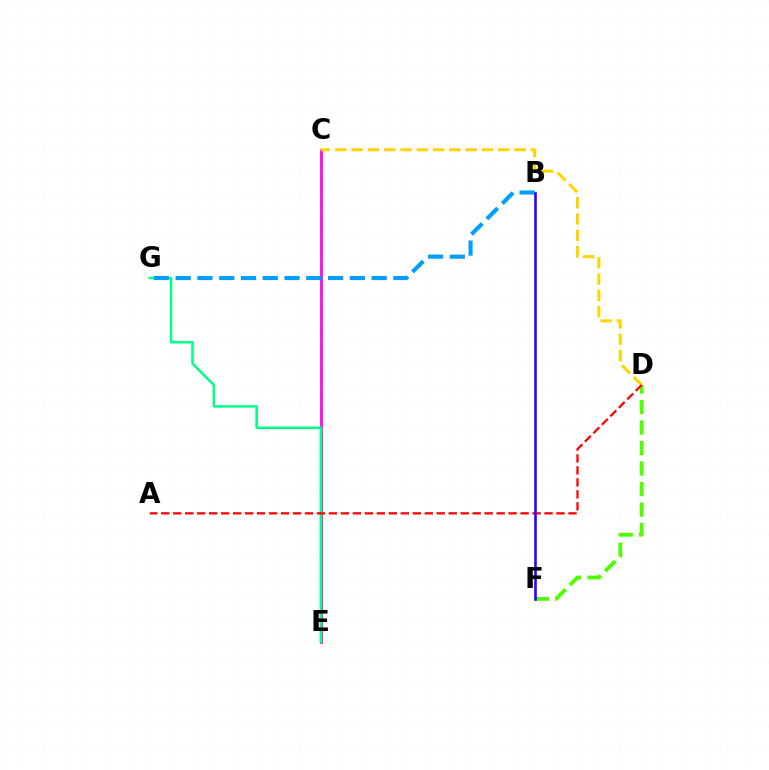{('C', 'E'): [{'color': '#ff00ed', 'line_style': 'solid', 'thickness': 1.96}], ('D', 'F'): [{'color': '#4fff00', 'line_style': 'dashed', 'thickness': 2.79}], ('E', 'G'): [{'color': '#00ff86', 'line_style': 'solid', 'thickness': 1.82}], ('C', 'D'): [{'color': '#ffd500', 'line_style': 'dashed', 'thickness': 2.21}], ('A', 'D'): [{'color': '#ff0000', 'line_style': 'dashed', 'thickness': 1.63}], ('B', 'G'): [{'color': '#009eff', 'line_style': 'dashed', 'thickness': 2.96}], ('B', 'F'): [{'color': '#3700ff', 'line_style': 'solid', 'thickness': 1.9}]}